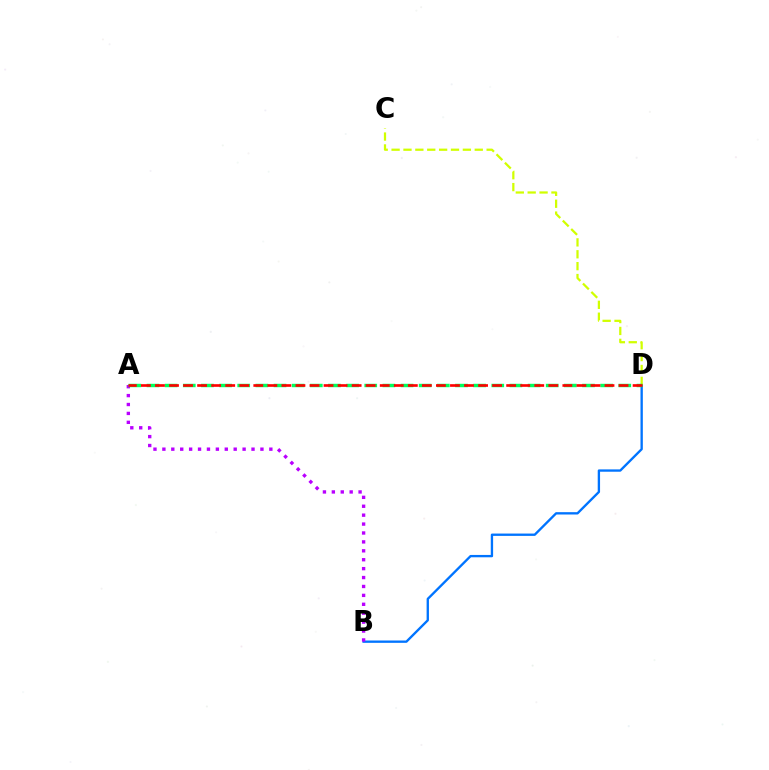{('B', 'D'): [{'color': '#0074ff', 'line_style': 'solid', 'thickness': 1.69}], ('A', 'B'): [{'color': '#b900ff', 'line_style': 'dotted', 'thickness': 2.42}], ('C', 'D'): [{'color': '#d1ff00', 'line_style': 'dashed', 'thickness': 1.61}], ('A', 'D'): [{'color': '#00ff5c', 'line_style': 'dashed', 'thickness': 2.47}, {'color': '#ff0000', 'line_style': 'dashed', 'thickness': 1.91}]}